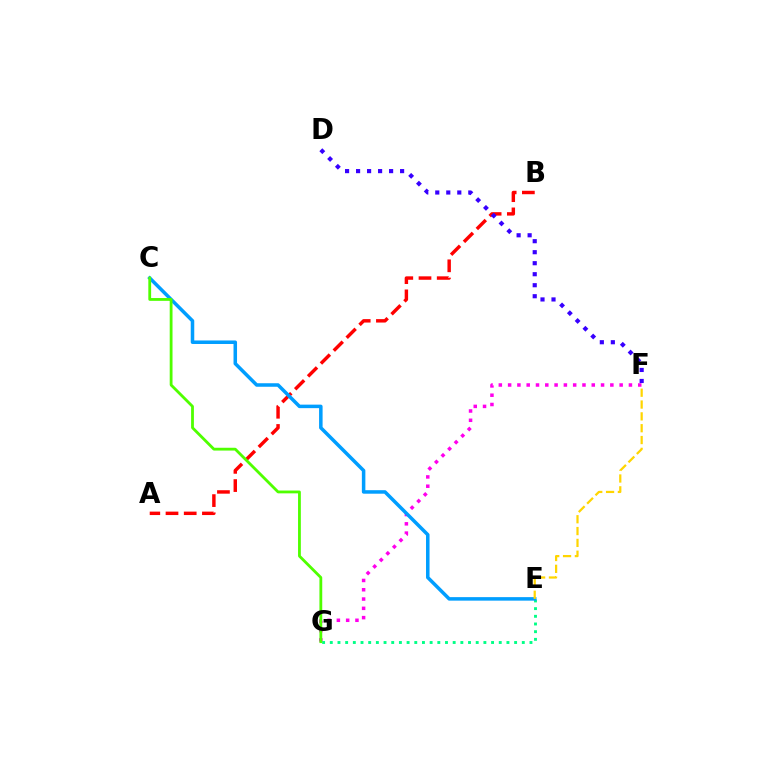{('A', 'B'): [{'color': '#ff0000', 'line_style': 'dashed', 'thickness': 2.47}], ('F', 'G'): [{'color': '#ff00ed', 'line_style': 'dotted', 'thickness': 2.53}], ('E', 'G'): [{'color': '#00ff86', 'line_style': 'dotted', 'thickness': 2.09}], ('D', 'F'): [{'color': '#3700ff', 'line_style': 'dotted', 'thickness': 2.99}], ('C', 'E'): [{'color': '#009eff', 'line_style': 'solid', 'thickness': 2.53}], ('E', 'F'): [{'color': '#ffd500', 'line_style': 'dashed', 'thickness': 1.61}], ('C', 'G'): [{'color': '#4fff00', 'line_style': 'solid', 'thickness': 2.02}]}